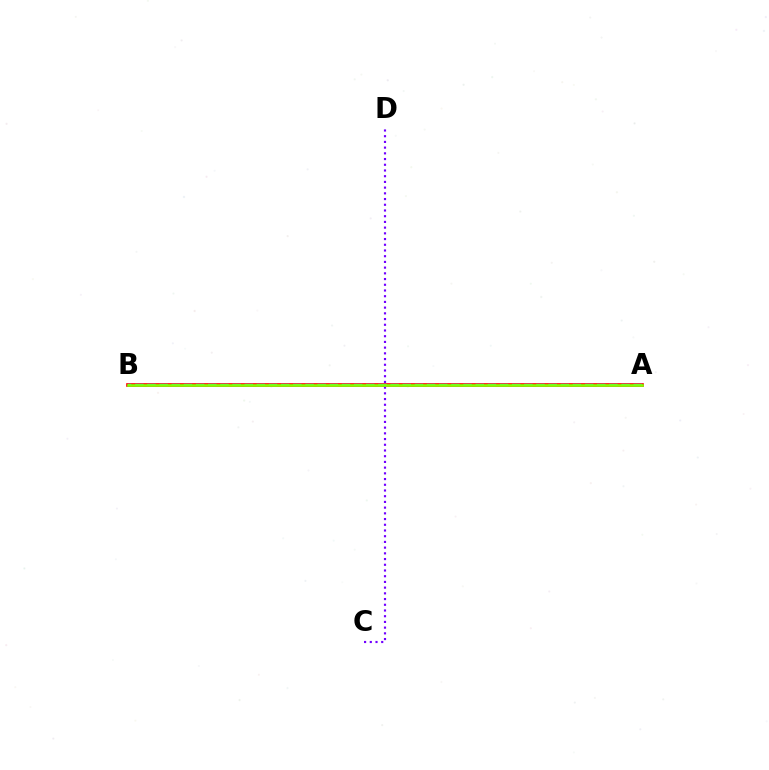{('A', 'B'): [{'color': '#ff0000', 'line_style': 'solid', 'thickness': 2.63}, {'color': '#00fff6', 'line_style': 'dashed', 'thickness': 1.65}, {'color': '#84ff00', 'line_style': 'solid', 'thickness': 1.91}], ('C', 'D'): [{'color': '#7200ff', 'line_style': 'dotted', 'thickness': 1.55}]}